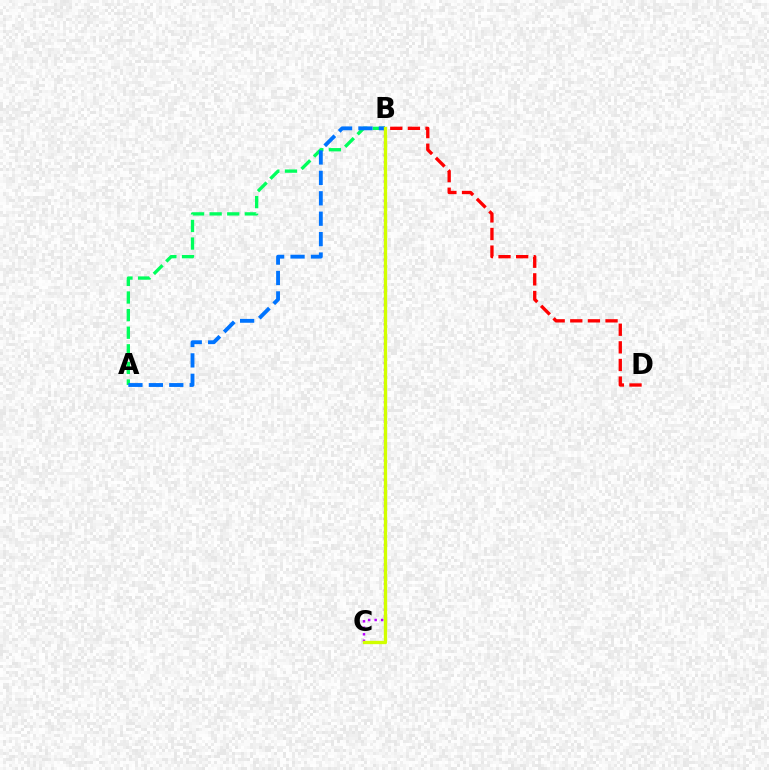{('A', 'B'): [{'color': '#00ff5c', 'line_style': 'dashed', 'thickness': 2.39}, {'color': '#0074ff', 'line_style': 'dashed', 'thickness': 2.77}], ('B', 'C'): [{'color': '#b900ff', 'line_style': 'dotted', 'thickness': 1.76}, {'color': '#d1ff00', 'line_style': 'solid', 'thickness': 2.39}], ('B', 'D'): [{'color': '#ff0000', 'line_style': 'dashed', 'thickness': 2.39}]}